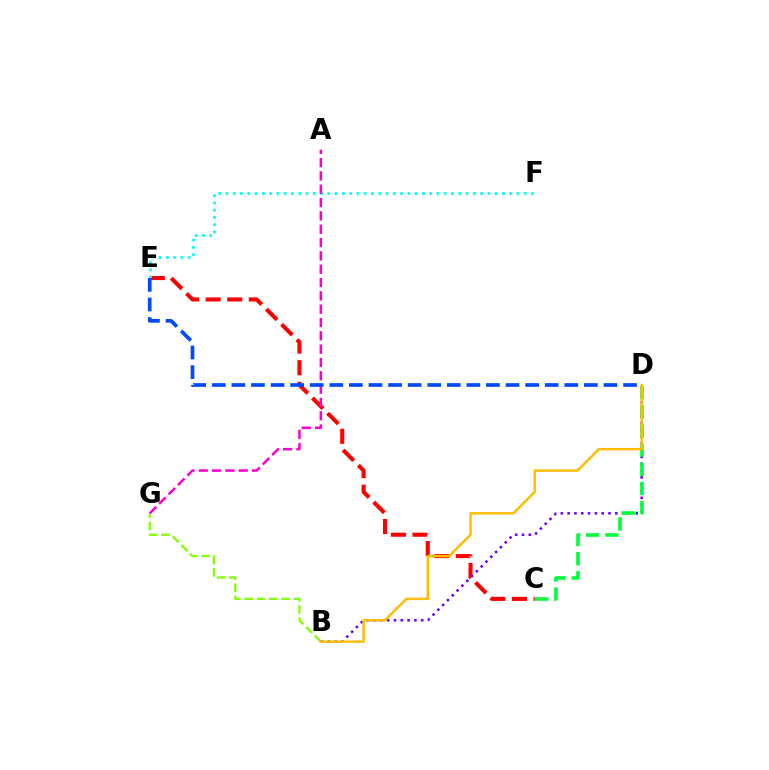{('C', 'E'): [{'color': '#ff0000', 'line_style': 'dashed', 'thickness': 2.93}], ('B', 'G'): [{'color': '#84ff00', 'line_style': 'dashed', 'thickness': 1.67}], ('B', 'D'): [{'color': '#7200ff', 'line_style': 'dotted', 'thickness': 1.85}, {'color': '#ffbd00', 'line_style': 'solid', 'thickness': 1.77}], ('E', 'F'): [{'color': '#00fff6', 'line_style': 'dotted', 'thickness': 1.98}], ('A', 'G'): [{'color': '#ff00cf', 'line_style': 'dashed', 'thickness': 1.81}], ('C', 'D'): [{'color': '#00ff39', 'line_style': 'dashed', 'thickness': 2.6}], ('D', 'E'): [{'color': '#004bff', 'line_style': 'dashed', 'thickness': 2.66}]}